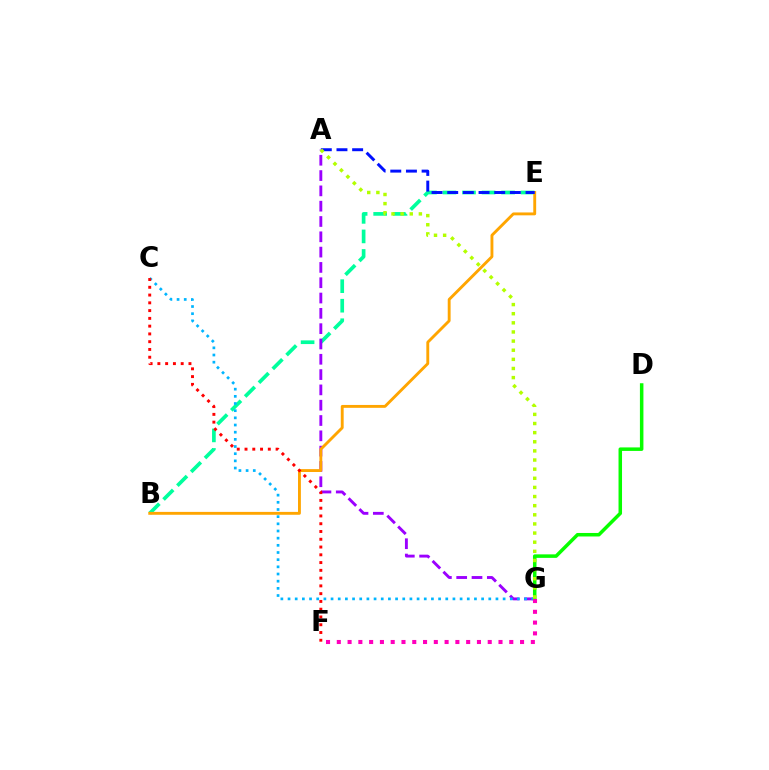{('B', 'E'): [{'color': '#00ff9d', 'line_style': 'dashed', 'thickness': 2.65}, {'color': '#ffa500', 'line_style': 'solid', 'thickness': 2.07}], ('A', 'G'): [{'color': '#9b00ff', 'line_style': 'dashed', 'thickness': 2.08}, {'color': '#b3ff00', 'line_style': 'dotted', 'thickness': 2.48}], ('C', 'G'): [{'color': '#00b5ff', 'line_style': 'dotted', 'thickness': 1.95}], ('D', 'G'): [{'color': '#08ff00', 'line_style': 'solid', 'thickness': 2.53}], ('F', 'G'): [{'color': '#ff00bd', 'line_style': 'dotted', 'thickness': 2.93}], ('A', 'E'): [{'color': '#0010ff', 'line_style': 'dashed', 'thickness': 2.13}], ('C', 'F'): [{'color': '#ff0000', 'line_style': 'dotted', 'thickness': 2.11}]}